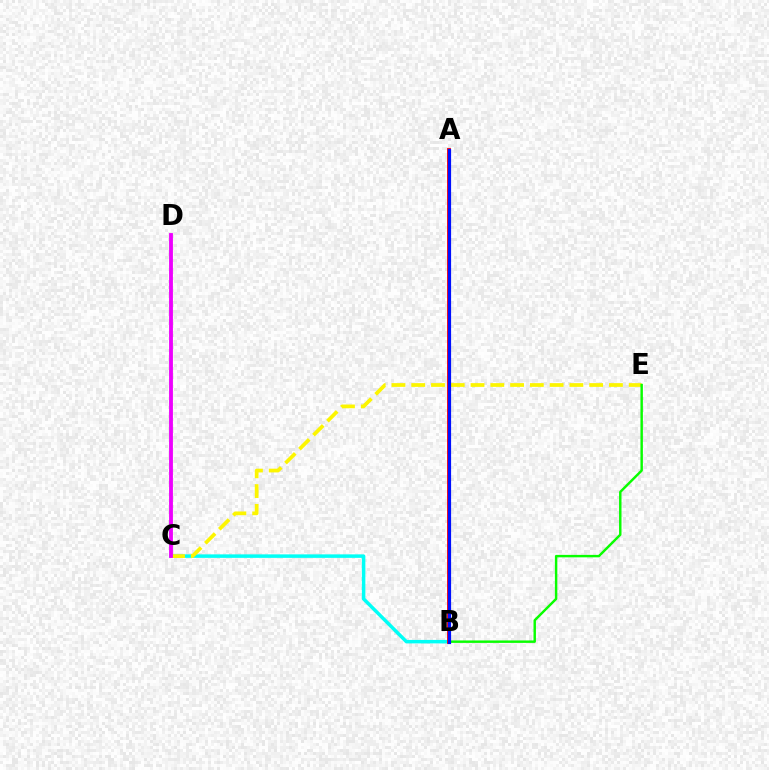{('B', 'C'): [{'color': '#00fff6', 'line_style': 'solid', 'thickness': 2.51}], ('C', 'E'): [{'color': '#fcf500', 'line_style': 'dashed', 'thickness': 2.69}], ('C', 'D'): [{'color': '#ee00ff', 'line_style': 'solid', 'thickness': 2.76}], ('B', 'E'): [{'color': '#08ff00', 'line_style': 'solid', 'thickness': 1.76}], ('A', 'B'): [{'color': '#ff0000', 'line_style': 'solid', 'thickness': 2.76}, {'color': '#0010ff', 'line_style': 'solid', 'thickness': 2.29}]}